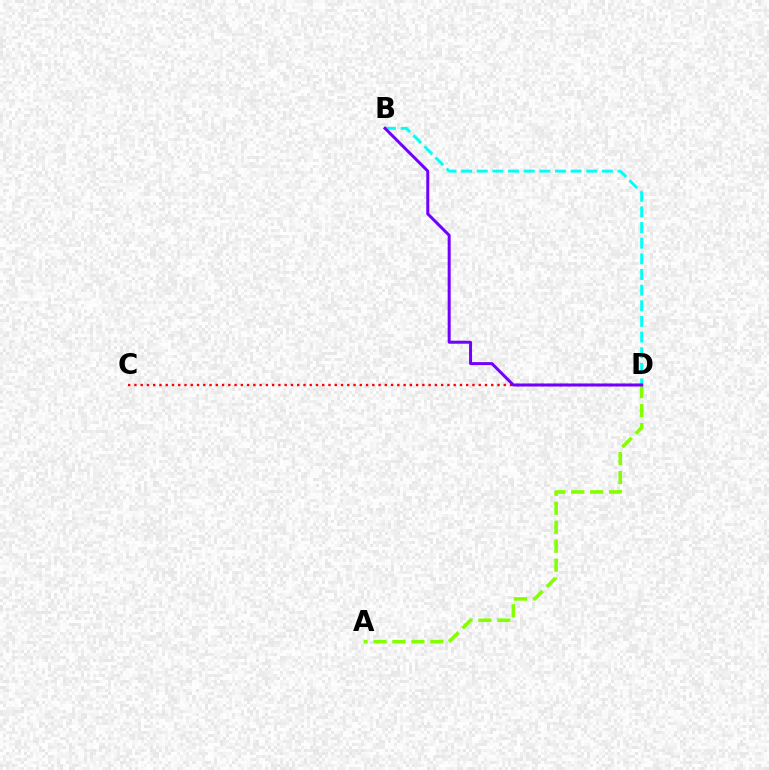{('C', 'D'): [{'color': '#ff0000', 'line_style': 'dotted', 'thickness': 1.7}], ('B', 'D'): [{'color': '#00fff6', 'line_style': 'dashed', 'thickness': 2.13}, {'color': '#7200ff', 'line_style': 'solid', 'thickness': 2.16}], ('A', 'D'): [{'color': '#84ff00', 'line_style': 'dashed', 'thickness': 2.58}]}